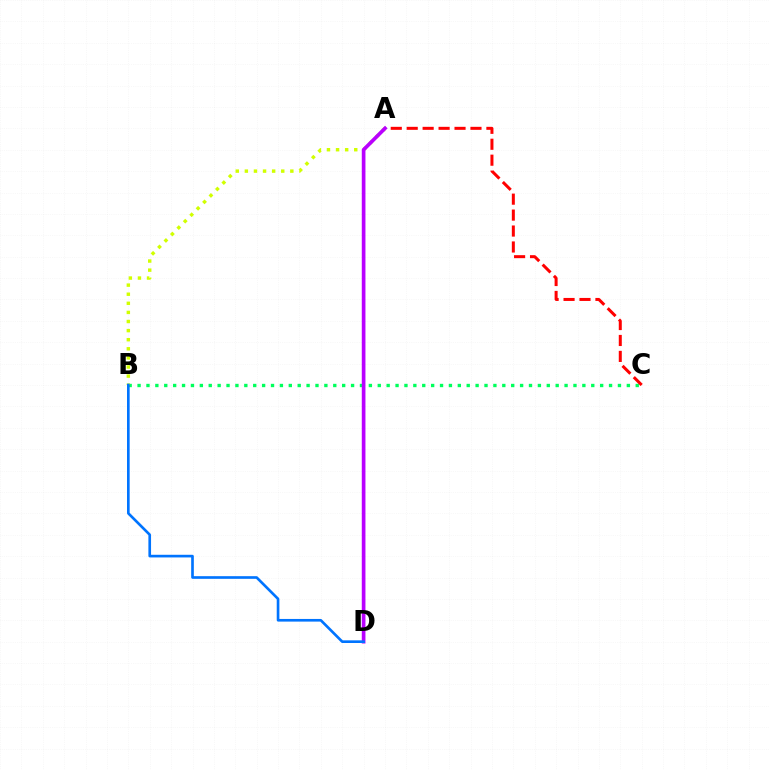{('B', 'C'): [{'color': '#00ff5c', 'line_style': 'dotted', 'thickness': 2.42}], ('A', 'C'): [{'color': '#ff0000', 'line_style': 'dashed', 'thickness': 2.17}], ('A', 'B'): [{'color': '#d1ff00', 'line_style': 'dotted', 'thickness': 2.47}], ('A', 'D'): [{'color': '#b900ff', 'line_style': 'solid', 'thickness': 2.64}], ('B', 'D'): [{'color': '#0074ff', 'line_style': 'solid', 'thickness': 1.91}]}